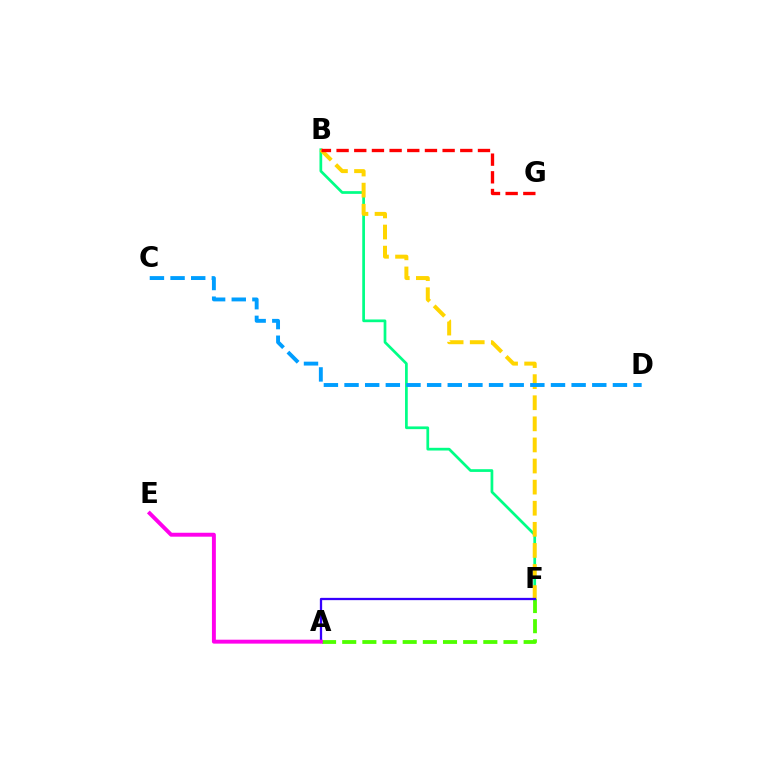{('A', 'F'): [{'color': '#4fff00', 'line_style': 'dashed', 'thickness': 2.74}, {'color': '#3700ff', 'line_style': 'solid', 'thickness': 1.64}], ('B', 'F'): [{'color': '#00ff86', 'line_style': 'solid', 'thickness': 1.96}, {'color': '#ffd500', 'line_style': 'dashed', 'thickness': 2.87}], ('A', 'E'): [{'color': '#ff00ed', 'line_style': 'solid', 'thickness': 2.83}], ('C', 'D'): [{'color': '#009eff', 'line_style': 'dashed', 'thickness': 2.8}], ('B', 'G'): [{'color': '#ff0000', 'line_style': 'dashed', 'thickness': 2.4}]}